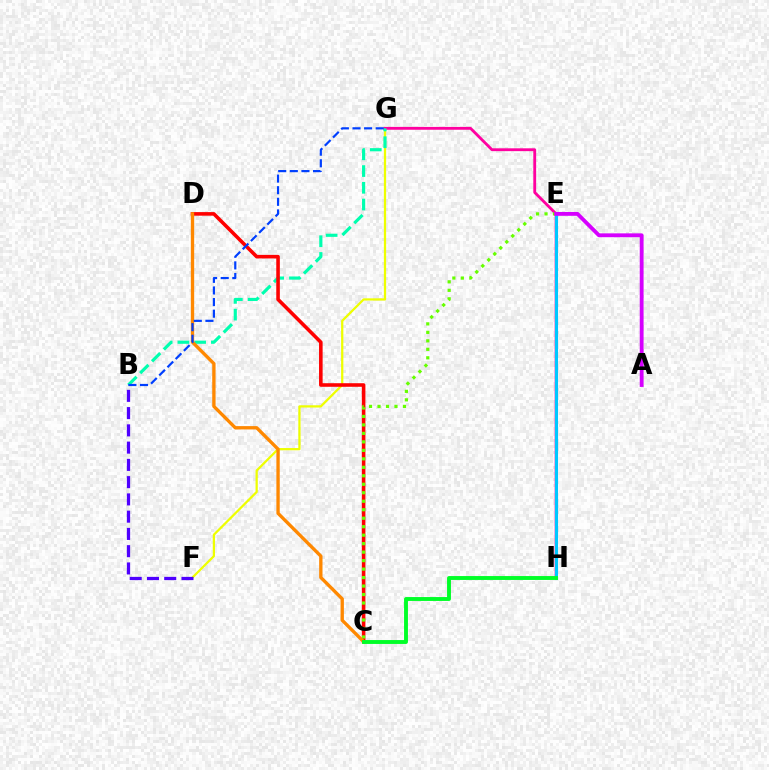{('F', 'G'): [{'color': '#eeff00', 'line_style': 'solid', 'thickness': 1.62}], ('G', 'H'): [{'color': '#ff00a0', 'line_style': 'solid', 'thickness': 2.04}], ('E', 'H'): [{'color': '#00c7ff', 'line_style': 'solid', 'thickness': 2.21}], ('B', 'F'): [{'color': '#4f00ff', 'line_style': 'dashed', 'thickness': 2.34}], ('B', 'G'): [{'color': '#00ffaf', 'line_style': 'dashed', 'thickness': 2.27}, {'color': '#003fff', 'line_style': 'dashed', 'thickness': 1.58}], ('C', 'D'): [{'color': '#ff0000', 'line_style': 'solid', 'thickness': 2.58}, {'color': '#ff8800', 'line_style': 'solid', 'thickness': 2.4}], ('C', 'E'): [{'color': '#66ff00', 'line_style': 'dotted', 'thickness': 2.3}], ('A', 'E'): [{'color': '#d600ff', 'line_style': 'solid', 'thickness': 2.77}], ('C', 'H'): [{'color': '#00ff27', 'line_style': 'solid', 'thickness': 2.8}]}